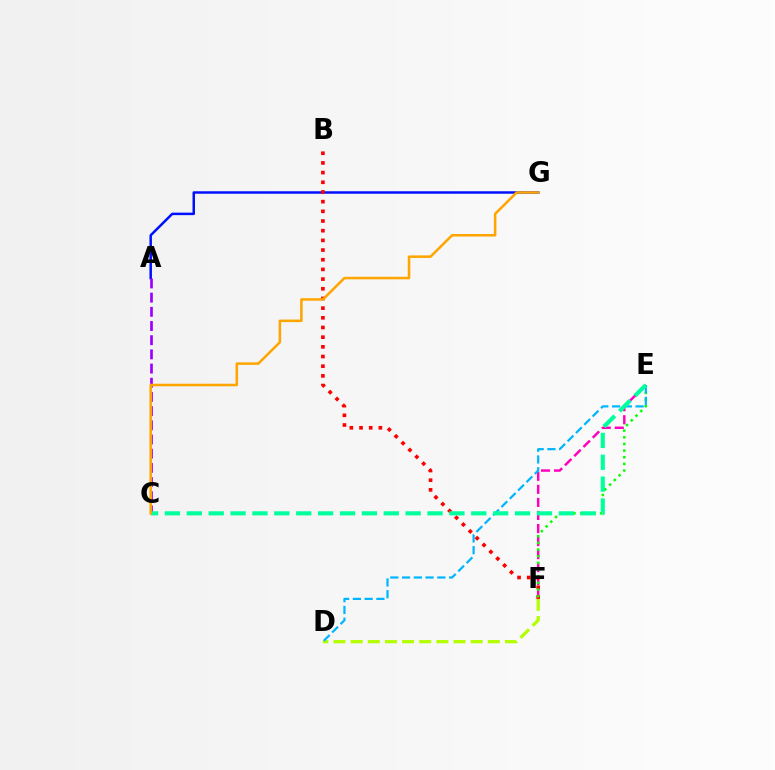{('E', 'F'): [{'color': '#ff00bd', 'line_style': 'dashed', 'thickness': 1.77}, {'color': '#08ff00', 'line_style': 'dotted', 'thickness': 1.81}], ('D', 'F'): [{'color': '#b3ff00', 'line_style': 'dashed', 'thickness': 2.33}], ('A', 'G'): [{'color': '#0010ff', 'line_style': 'solid', 'thickness': 1.8}], ('A', 'C'): [{'color': '#9b00ff', 'line_style': 'dashed', 'thickness': 1.93}], ('B', 'F'): [{'color': '#ff0000', 'line_style': 'dotted', 'thickness': 2.63}], ('D', 'E'): [{'color': '#00b5ff', 'line_style': 'dashed', 'thickness': 1.6}], ('C', 'E'): [{'color': '#00ff9d', 'line_style': 'dashed', 'thickness': 2.97}], ('C', 'G'): [{'color': '#ffa500', 'line_style': 'solid', 'thickness': 1.82}]}